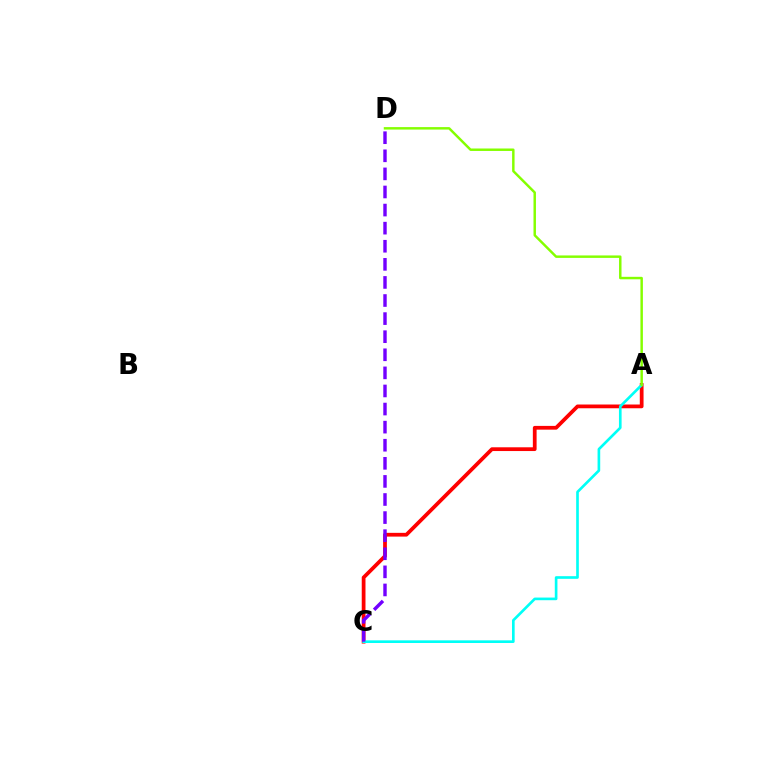{('A', 'C'): [{'color': '#ff0000', 'line_style': 'solid', 'thickness': 2.7}, {'color': '#00fff6', 'line_style': 'solid', 'thickness': 1.91}], ('C', 'D'): [{'color': '#7200ff', 'line_style': 'dashed', 'thickness': 2.46}], ('A', 'D'): [{'color': '#84ff00', 'line_style': 'solid', 'thickness': 1.77}]}